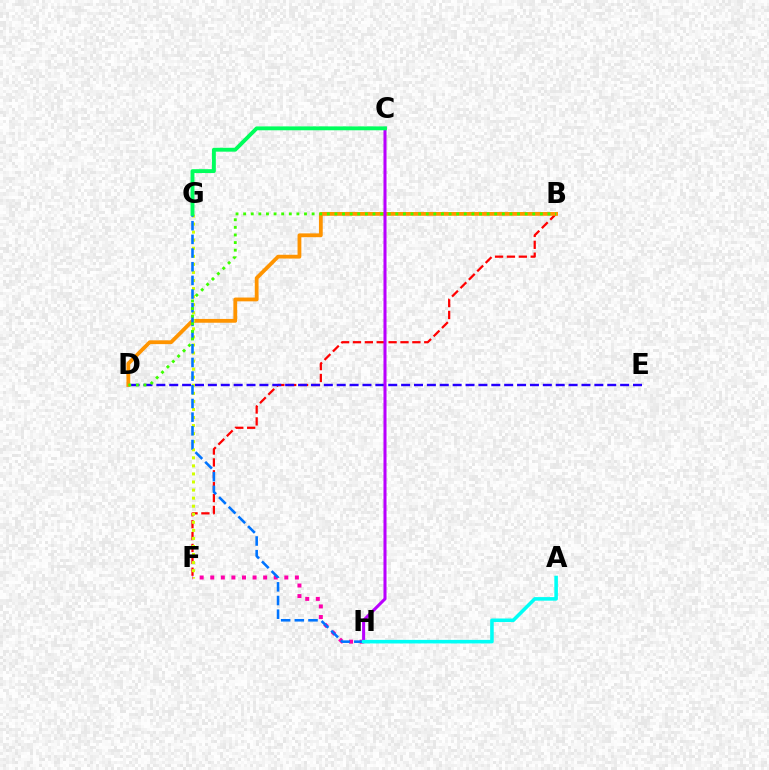{('B', 'F'): [{'color': '#ff0000', 'line_style': 'dashed', 'thickness': 1.61}], ('B', 'D'): [{'color': '#ff9400', 'line_style': 'solid', 'thickness': 2.73}, {'color': '#3dff00', 'line_style': 'dotted', 'thickness': 2.07}], ('D', 'E'): [{'color': '#2500ff', 'line_style': 'dashed', 'thickness': 1.75}], ('F', 'G'): [{'color': '#d1ff00', 'line_style': 'dotted', 'thickness': 2.19}], ('F', 'H'): [{'color': '#ff00ac', 'line_style': 'dotted', 'thickness': 2.87}], ('G', 'H'): [{'color': '#0074ff', 'line_style': 'dashed', 'thickness': 1.86}], ('C', 'H'): [{'color': '#b900ff', 'line_style': 'solid', 'thickness': 2.19}], ('C', 'G'): [{'color': '#00ff5c', 'line_style': 'solid', 'thickness': 2.79}], ('A', 'H'): [{'color': '#00fff6', 'line_style': 'solid', 'thickness': 2.57}]}